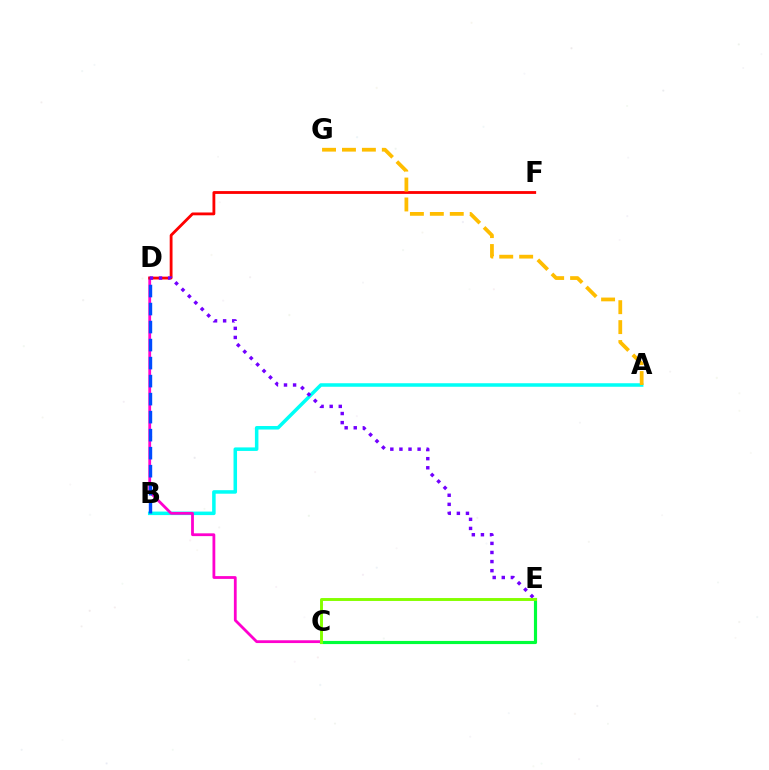{('A', 'B'): [{'color': '#00fff6', 'line_style': 'solid', 'thickness': 2.54}], ('C', 'D'): [{'color': '#ff00cf', 'line_style': 'solid', 'thickness': 2.01}], ('B', 'D'): [{'color': '#004bff', 'line_style': 'dashed', 'thickness': 2.45}], ('D', 'F'): [{'color': '#ff0000', 'line_style': 'solid', 'thickness': 2.03}], ('D', 'E'): [{'color': '#7200ff', 'line_style': 'dotted', 'thickness': 2.47}], ('A', 'G'): [{'color': '#ffbd00', 'line_style': 'dashed', 'thickness': 2.71}], ('C', 'E'): [{'color': '#00ff39', 'line_style': 'solid', 'thickness': 2.27}, {'color': '#84ff00', 'line_style': 'solid', 'thickness': 2.1}]}